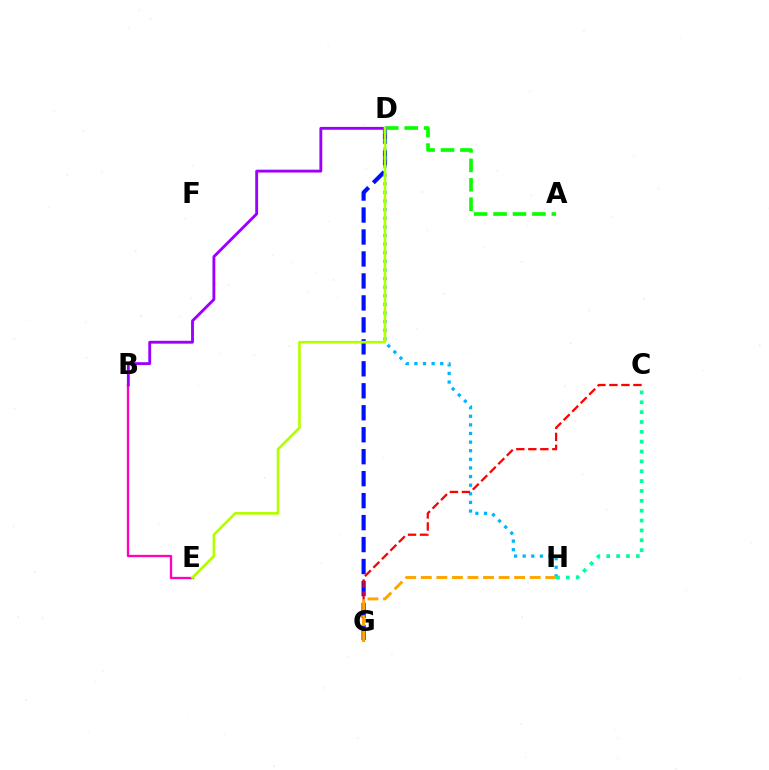{('D', 'G'): [{'color': '#0010ff', 'line_style': 'dashed', 'thickness': 2.98}], ('D', 'H'): [{'color': '#00b5ff', 'line_style': 'dotted', 'thickness': 2.34}], ('C', 'G'): [{'color': '#ff0000', 'line_style': 'dashed', 'thickness': 1.63}], ('B', 'E'): [{'color': '#ff00bd', 'line_style': 'solid', 'thickness': 1.67}], ('A', 'D'): [{'color': '#08ff00', 'line_style': 'dashed', 'thickness': 2.64}], ('G', 'H'): [{'color': '#ffa500', 'line_style': 'dashed', 'thickness': 2.11}], ('B', 'D'): [{'color': '#9b00ff', 'line_style': 'solid', 'thickness': 2.06}], ('C', 'H'): [{'color': '#00ff9d', 'line_style': 'dotted', 'thickness': 2.68}], ('D', 'E'): [{'color': '#b3ff00', 'line_style': 'solid', 'thickness': 1.92}]}